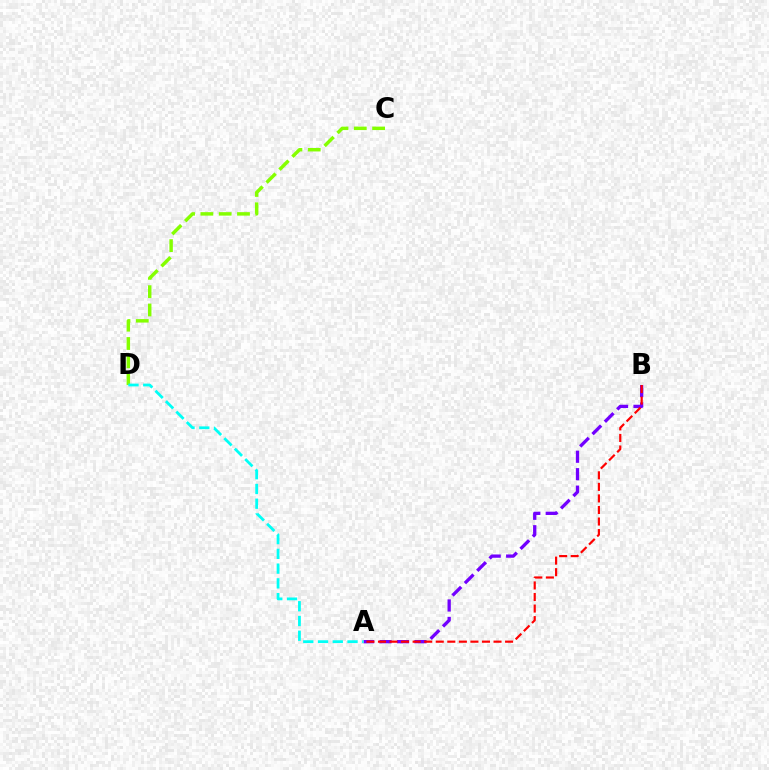{('A', 'B'): [{'color': '#7200ff', 'line_style': 'dashed', 'thickness': 2.37}, {'color': '#ff0000', 'line_style': 'dashed', 'thickness': 1.57}], ('C', 'D'): [{'color': '#84ff00', 'line_style': 'dashed', 'thickness': 2.49}], ('A', 'D'): [{'color': '#00fff6', 'line_style': 'dashed', 'thickness': 2.0}]}